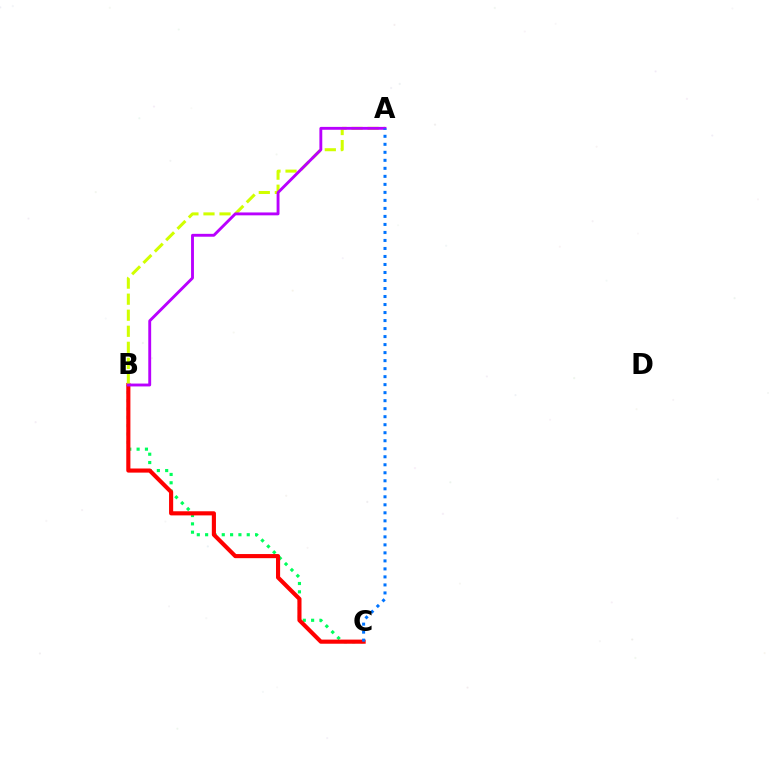{('B', 'C'): [{'color': '#00ff5c', 'line_style': 'dotted', 'thickness': 2.26}, {'color': '#ff0000', 'line_style': 'solid', 'thickness': 2.97}], ('A', 'B'): [{'color': '#d1ff00', 'line_style': 'dashed', 'thickness': 2.18}, {'color': '#b900ff', 'line_style': 'solid', 'thickness': 2.07}], ('A', 'C'): [{'color': '#0074ff', 'line_style': 'dotted', 'thickness': 2.18}]}